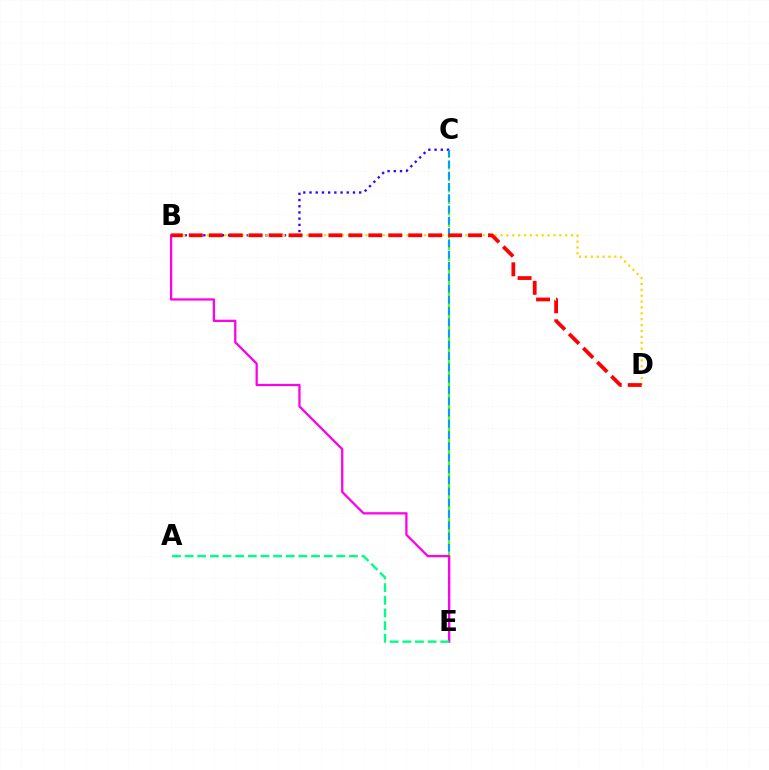{('C', 'E'): [{'color': '#4fff00', 'line_style': 'dashed', 'thickness': 1.56}, {'color': '#009eff', 'line_style': 'dashed', 'thickness': 1.53}], ('B', 'C'): [{'color': '#3700ff', 'line_style': 'dotted', 'thickness': 1.69}], ('B', 'D'): [{'color': '#ffd500', 'line_style': 'dotted', 'thickness': 1.6}, {'color': '#ff0000', 'line_style': 'dashed', 'thickness': 2.71}], ('B', 'E'): [{'color': '#ff00ed', 'line_style': 'solid', 'thickness': 1.64}], ('A', 'E'): [{'color': '#00ff86', 'line_style': 'dashed', 'thickness': 1.72}]}